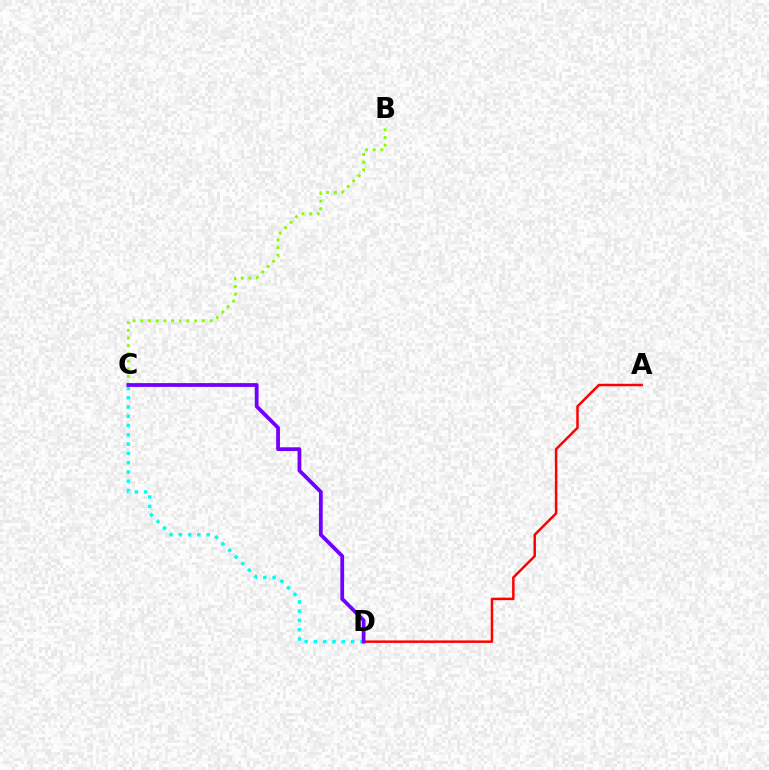{('C', 'D'): [{'color': '#00fff6', 'line_style': 'dotted', 'thickness': 2.52}, {'color': '#7200ff', 'line_style': 'solid', 'thickness': 2.72}], ('B', 'C'): [{'color': '#84ff00', 'line_style': 'dotted', 'thickness': 2.09}], ('A', 'D'): [{'color': '#ff0000', 'line_style': 'solid', 'thickness': 1.78}]}